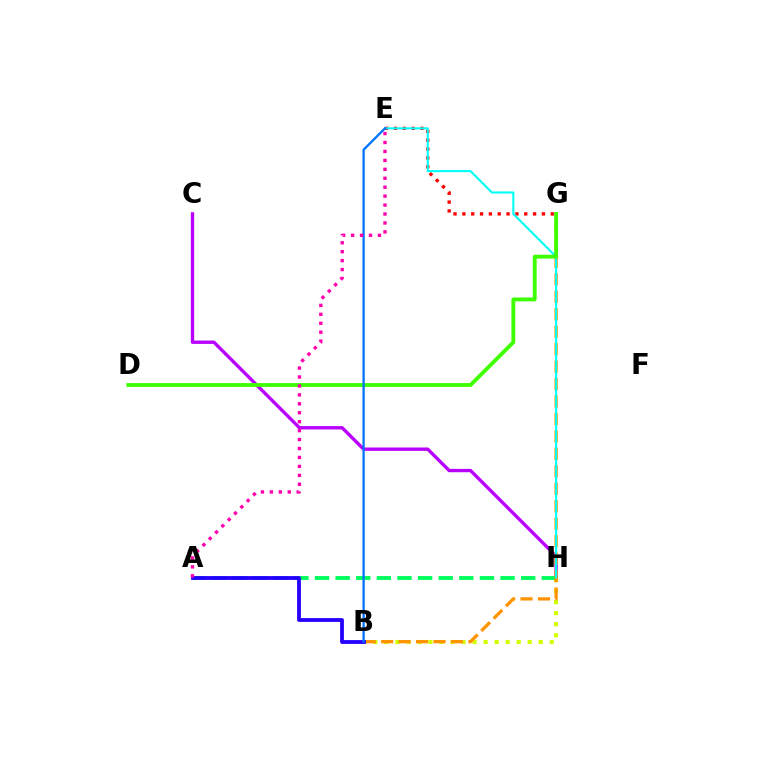{('C', 'H'): [{'color': '#b900ff', 'line_style': 'solid', 'thickness': 2.42}], ('B', 'H'): [{'color': '#d1ff00', 'line_style': 'dotted', 'thickness': 3.0}], ('E', 'G'): [{'color': '#ff0000', 'line_style': 'dotted', 'thickness': 2.4}], ('A', 'H'): [{'color': '#00ff5c', 'line_style': 'dashed', 'thickness': 2.8}], ('B', 'G'): [{'color': '#ff9400', 'line_style': 'dashed', 'thickness': 2.37}], ('E', 'H'): [{'color': '#00fff6', 'line_style': 'solid', 'thickness': 1.5}], ('D', 'G'): [{'color': '#3dff00', 'line_style': 'solid', 'thickness': 2.76}], ('A', 'B'): [{'color': '#2500ff', 'line_style': 'solid', 'thickness': 2.74}], ('B', 'E'): [{'color': '#0074ff', 'line_style': 'solid', 'thickness': 1.65}], ('A', 'E'): [{'color': '#ff00ac', 'line_style': 'dotted', 'thickness': 2.43}]}